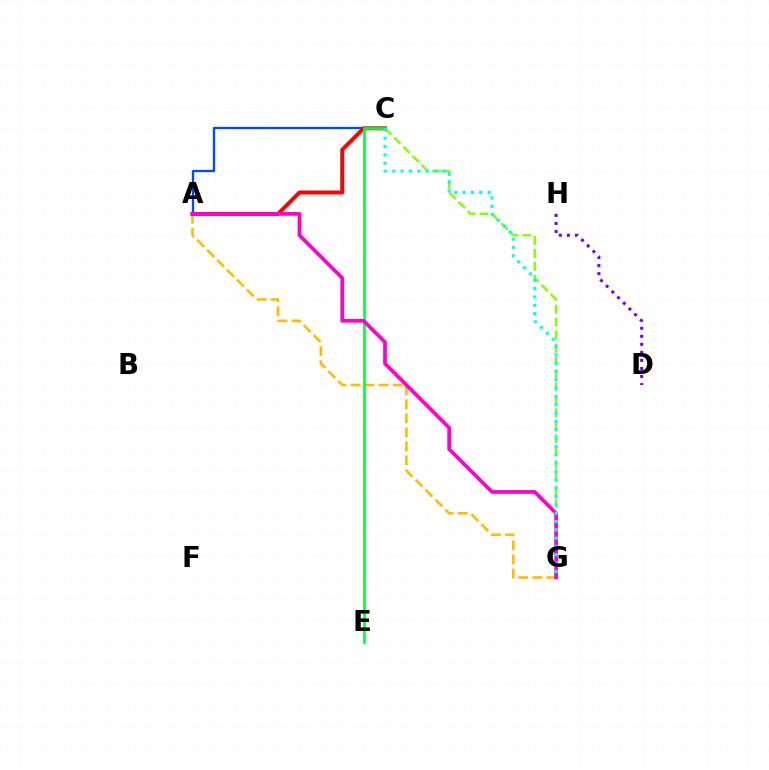{('C', 'G'): [{'color': '#84ff00', 'line_style': 'dashed', 'thickness': 1.76}, {'color': '#00fff6', 'line_style': 'dotted', 'thickness': 2.26}], ('D', 'H'): [{'color': '#7200ff', 'line_style': 'dotted', 'thickness': 2.19}], ('A', 'C'): [{'color': '#004bff', 'line_style': 'solid', 'thickness': 1.68}, {'color': '#ff0000', 'line_style': 'solid', 'thickness': 2.84}], ('A', 'G'): [{'color': '#ffbd00', 'line_style': 'dashed', 'thickness': 1.91}, {'color': '#ff00cf', 'line_style': 'solid', 'thickness': 2.67}], ('C', 'E'): [{'color': '#00ff39', 'line_style': 'solid', 'thickness': 1.94}]}